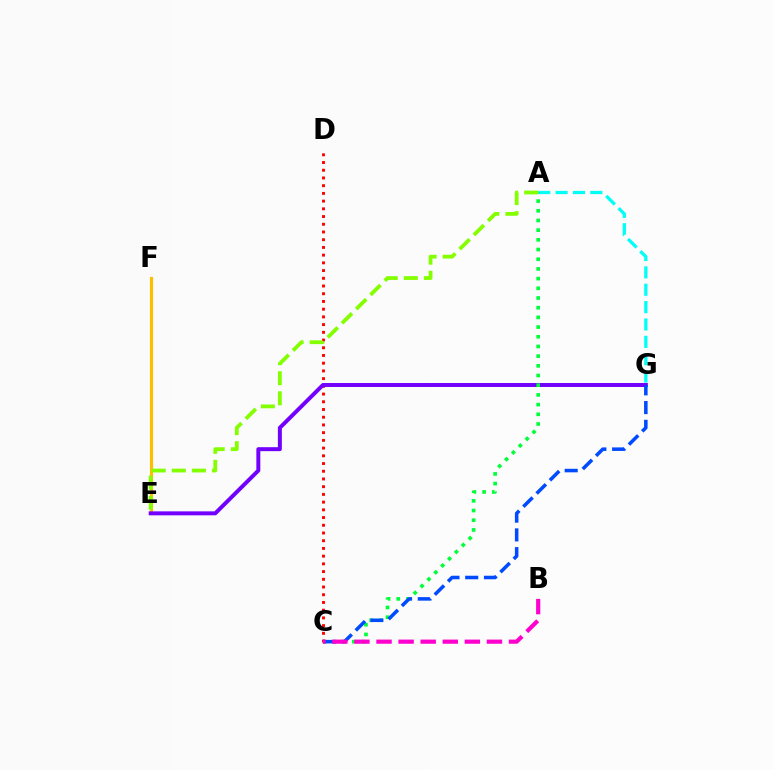{('C', 'D'): [{'color': '#ff0000', 'line_style': 'dotted', 'thickness': 2.1}], ('A', 'G'): [{'color': '#00fff6', 'line_style': 'dashed', 'thickness': 2.36}], ('E', 'F'): [{'color': '#ffbd00', 'line_style': 'solid', 'thickness': 2.26}], ('E', 'G'): [{'color': '#7200ff', 'line_style': 'solid', 'thickness': 2.85}], ('A', 'C'): [{'color': '#00ff39', 'line_style': 'dotted', 'thickness': 2.63}], ('C', 'G'): [{'color': '#004bff', 'line_style': 'dashed', 'thickness': 2.55}], ('A', 'E'): [{'color': '#84ff00', 'line_style': 'dashed', 'thickness': 2.73}], ('B', 'C'): [{'color': '#ff00cf', 'line_style': 'dashed', 'thickness': 3.0}]}